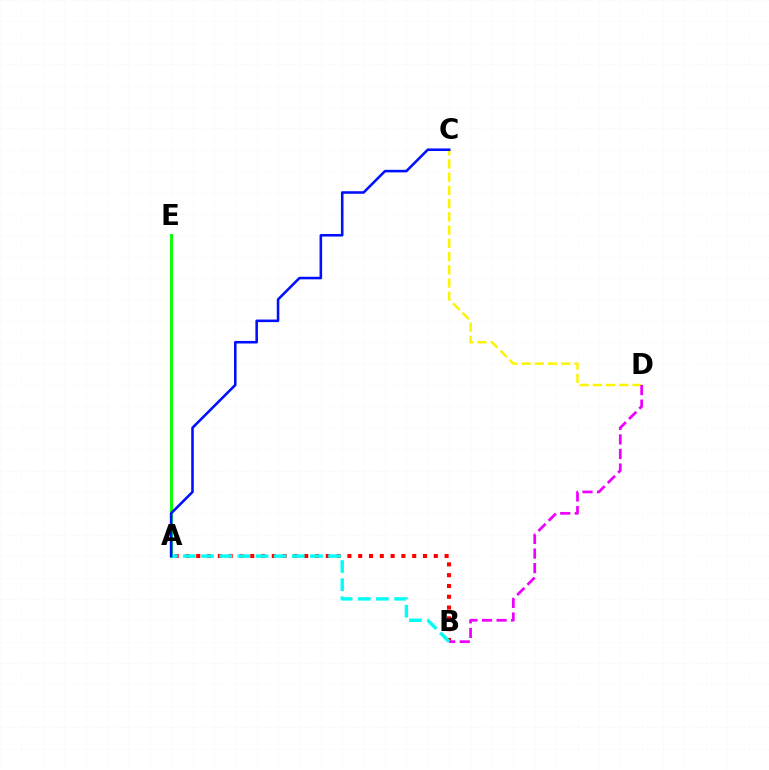{('A', 'E'): [{'color': '#08ff00', 'line_style': 'solid', 'thickness': 2.08}], ('A', 'B'): [{'color': '#ff0000', 'line_style': 'dotted', 'thickness': 2.93}, {'color': '#00fff6', 'line_style': 'dashed', 'thickness': 2.46}], ('C', 'D'): [{'color': '#fcf500', 'line_style': 'dashed', 'thickness': 1.8}], ('B', 'D'): [{'color': '#ee00ff', 'line_style': 'dashed', 'thickness': 1.98}], ('A', 'C'): [{'color': '#0010ff', 'line_style': 'solid', 'thickness': 1.85}]}